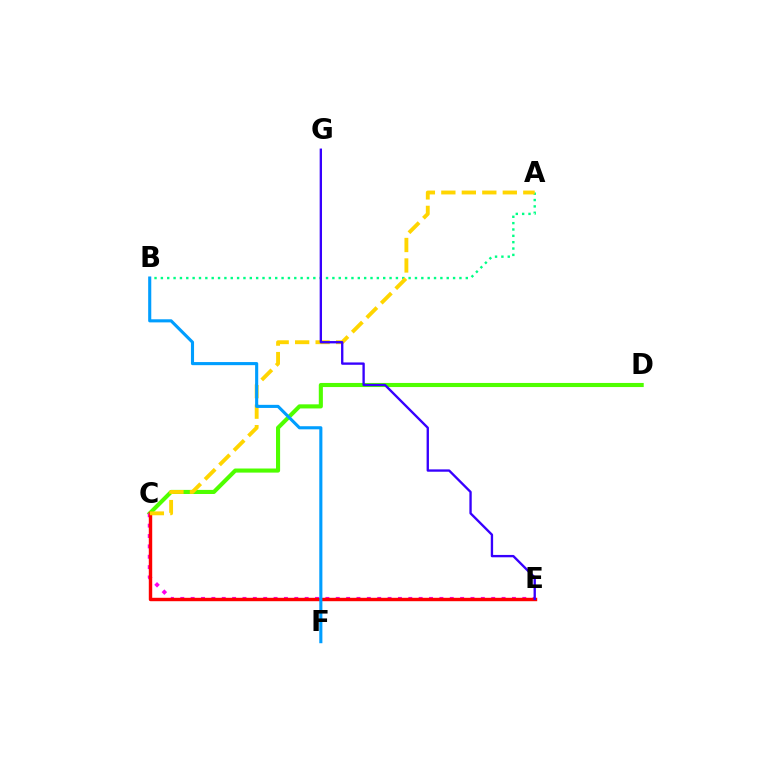{('C', 'D'): [{'color': '#4fff00', 'line_style': 'solid', 'thickness': 2.95}], ('C', 'E'): [{'color': '#ff00ed', 'line_style': 'dotted', 'thickness': 2.82}, {'color': '#ff0000', 'line_style': 'solid', 'thickness': 2.46}], ('A', 'B'): [{'color': '#00ff86', 'line_style': 'dotted', 'thickness': 1.73}], ('A', 'C'): [{'color': '#ffd500', 'line_style': 'dashed', 'thickness': 2.78}], ('B', 'F'): [{'color': '#009eff', 'line_style': 'solid', 'thickness': 2.23}], ('E', 'G'): [{'color': '#3700ff', 'line_style': 'solid', 'thickness': 1.69}]}